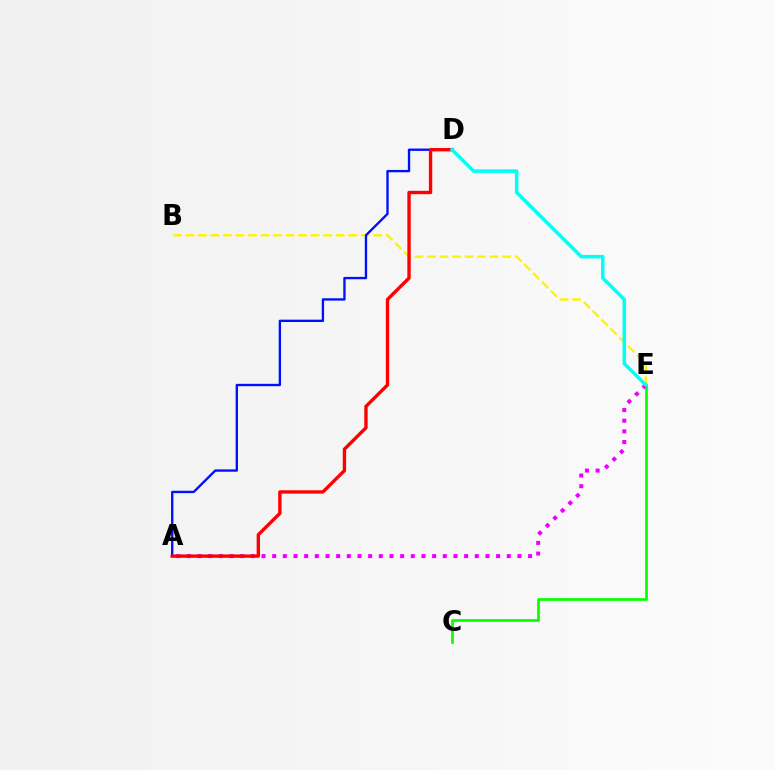{('C', 'E'): [{'color': '#08ff00', 'line_style': 'solid', 'thickness': 1.95}], ('B', 'E'): [{'color': '#fcf500', 'line_style': 'dashed', 'thickness': 1.7}], ('A', 'E'): [{'color': '#ee00ff', 'line_style': 'dotted', 'thickness': 2.9}], ('A', 'D'): [{'color': '#0010ff', 'line_style': 'solid', 'thickness': 1.69}, {'color': '#ff0000', 'line_style': 'solid', 'thickness': 2.42}], ('D', 'E'): [{'color': '#00fff6', 'line_style': 'solid', 'thickness': 2.54}]}